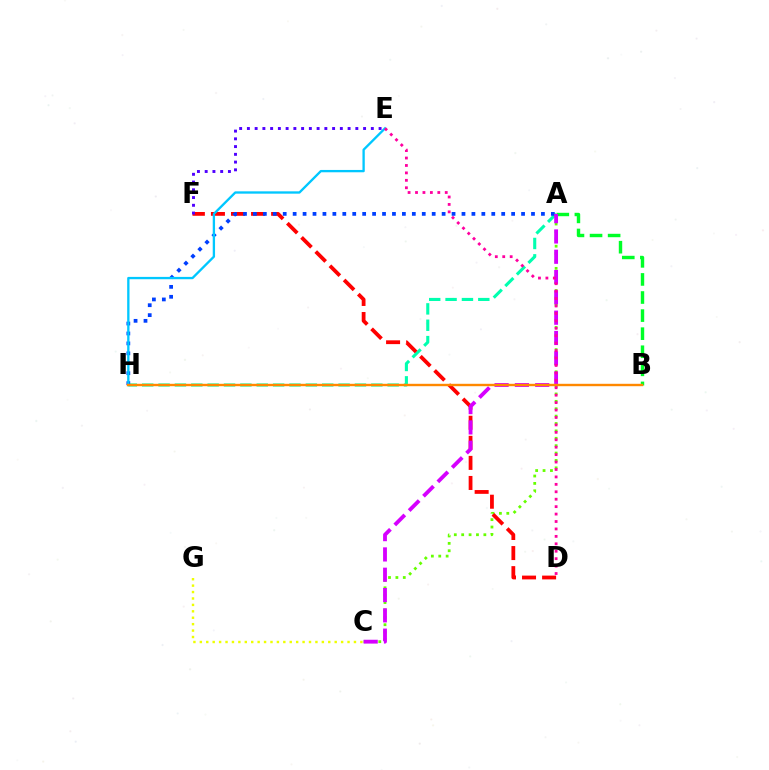{('A', 'C'): [{'color': '#66ff00', 'line_style': 'dotted', 'thickness': 2.01}, {'color': '#d600ff', 'line_style': 'dashed', 'thickness': 2.76}], ('A', 'H'): [{'color': '#00ffaf', 'line_style': 'dashed', 'thickness': 2.22}, {'color': '#003fff', 'line_style': 'dotted', 'thickness': 2.7}], ('D', 'F'): [{'color': '#ff0000', 'line_style': 'dashed', 'thickness': 2.73}], ('A', 'B'): [{'color': '#00ff27', 'line_style': 'dashed', 'thickness': 2.46}], ('C', 'G'): [{'color': '#eeff00', 'line_style': 'dotted', 'thickness': 1.74}], ('E', 'F'): [{'color': '#4f00ff', 'line_style': 'dotted', 'thickness': 2.1}], ('E', 'H'): [{'color': '#00c7ff', 'line_style': 'solid', 'thickness': 1.67}], ('D', 'E'): [{'color': '#ff00a0', 'line_style': 'dotted', 'thickness': 2.02}], ('B', 'H'): [{'color': '#ff8800', 'line_style': 'solid', 'thickness': 1.73}]}